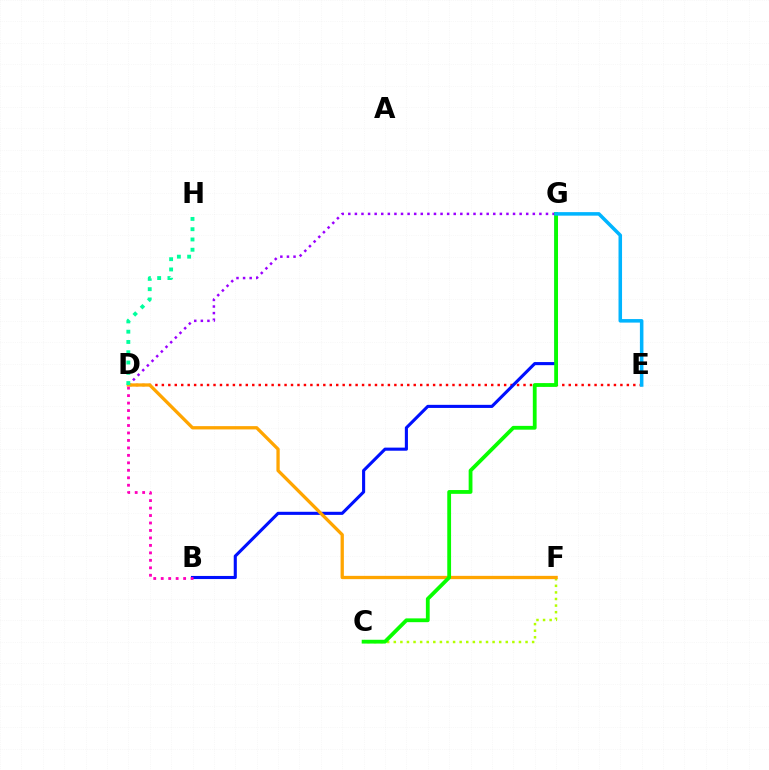{('C', 'F'): [{'color': '#b3ff00', 'line_style': 'dotted', 'thickness': 1.79}], ('D', 'E'): [{'color': '#ff0000', 'line_style': 'dotted', 'thickness': 1.75}], ('B', 'G'): [{'color': '#0010ff', 'line_style': 'solid', 'thickness': 2.23}], ('D', 'G'): [{'color': '#9b00ff', 'line_style': 'dotted', 'thickness': 1.79}], ('D', 'F'): [{'color': '#ffa500', 'line_style': 'solid', 'thickness': 2.37}], ('C', 'G'): [{'color': '#08ff00', 'line_style': 'solid', 'thickness': 2.73}], ('E', 'G'): [{'color': '#00b5ff', 'line_style': 'solid', 'thickness': 2.54}], ('B', 'D'): [{'color': '#ff00bd', 'line_style': 'dotted', 'thickness': 2.03}], ('D', 'H'): [{'color': '#00ff9d', 'line_style': 'dotted', 'thickness': 2.79}]}